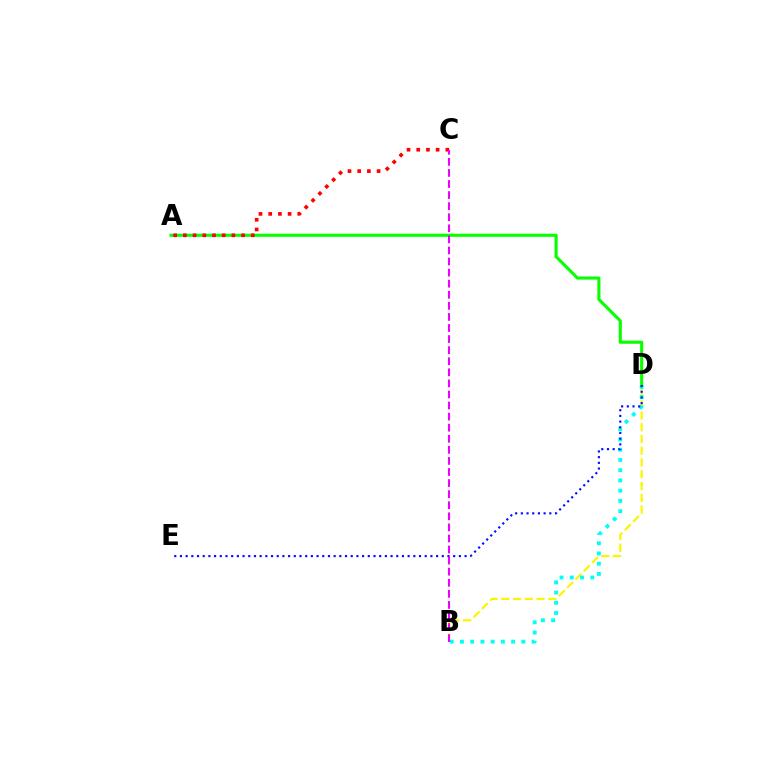{('B', 'D'): [{'color': '#fcf500', 'line_style': 'dashed', 'thickness': 1.6}, {'color': '#00fff6', 'line_style': 'dotted', 'thickness': 2.78}], ('A', 'D'): [{'color': '#08ff00', 'line_style': 'solid', 'thickness': 2.24}], ('A', 'C'): [{'color': '#ff0000', 'line_style': 'dotted', 'thickness': 2.64}], ('D', 'E'): [{'color': '#0010ff', 'line_style': 'dotted', 'thickness': 1.55}], ('B', 'C'): [{'color': '#ee00ff', 'line_style': 'dashed', 'thickness': 1.5}]}